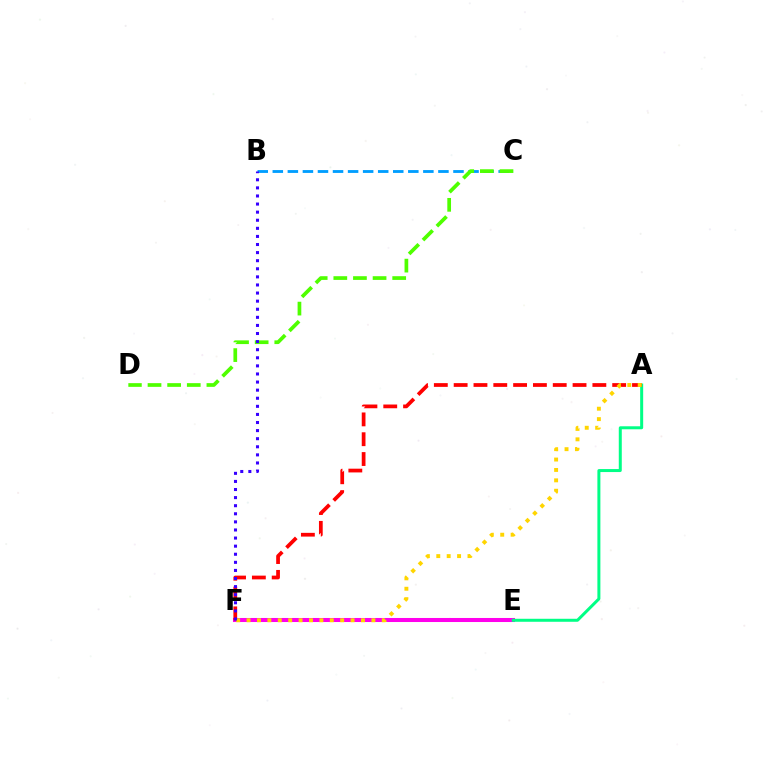{('E', 'F'): [{'color': '#ff00ed', 'line_style': 'solid', 'thickness': 2.92}], ('A', 'E'): [{'color': '#00ff86', 'line_style': 'solid', 'thickness': 2.16}], ('B', 'C'): [{'color': '#009eff', 'line_style': 'dashed', 'thickness': 2.05}], ('C', 'D'): [{'color': '#4fff00', 'line_style': 'dashed', 'thickness': 2.67}], ('A', 'F'): [{'color': '#ff0000', 'line_style': 'dashed', 'thickness': 2.69}, {'color': '#ffd500', 'line_style': 'dotted', 'thickness': 2.83}], ('B', 'F'): [{'color': '#3700ff', 'line_style': 'dotted', 'thickness': 2.2}]}